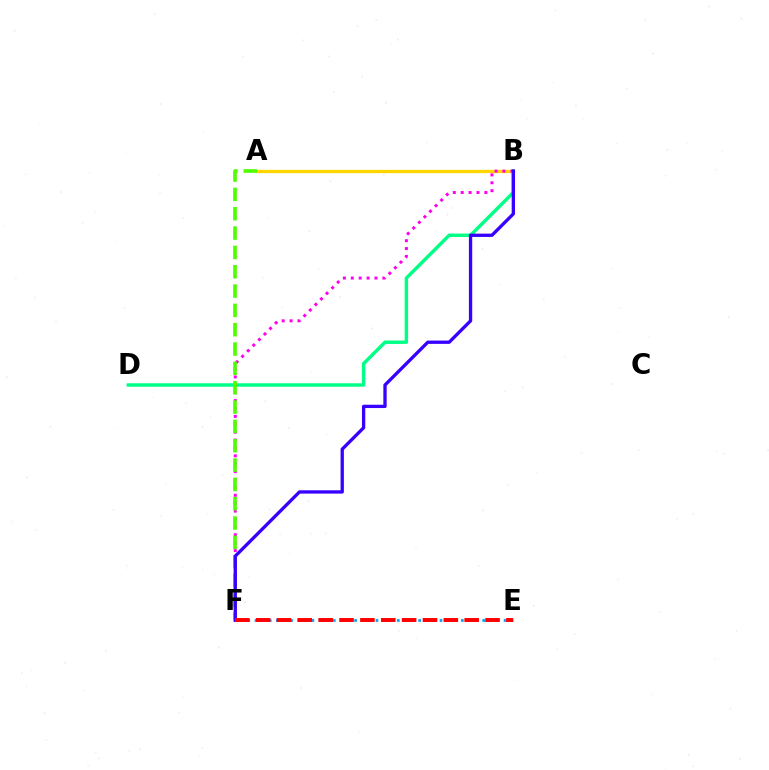{('A', 'B'): [{'color': '#ffd500', 'line_style': 'solid', 'thickness': 2.37}], ('B', 'D'): [{'color': '#00ff86', 'line_style': 'solid', 'thickness': 2.47}], ('B', 'F'): [{'color': '#ff00ed', 'line_style': 'dotted', 'thickness': 2.14}, {'color': '#3700ff', 'line_style': 'solid', 'thickness': 2.38}], ('A', 'F'): [{'color': '#4fff00', 'line_style': 'dashed', 'thickness': 2.63}], ('E', 'F'): [{'color': '#009eff', 'line_style': 'dotted', 'thickness': 1.93}, {'color': '#ff0000', 'line_style': 'dashed', 'thickness': 2.83}]}